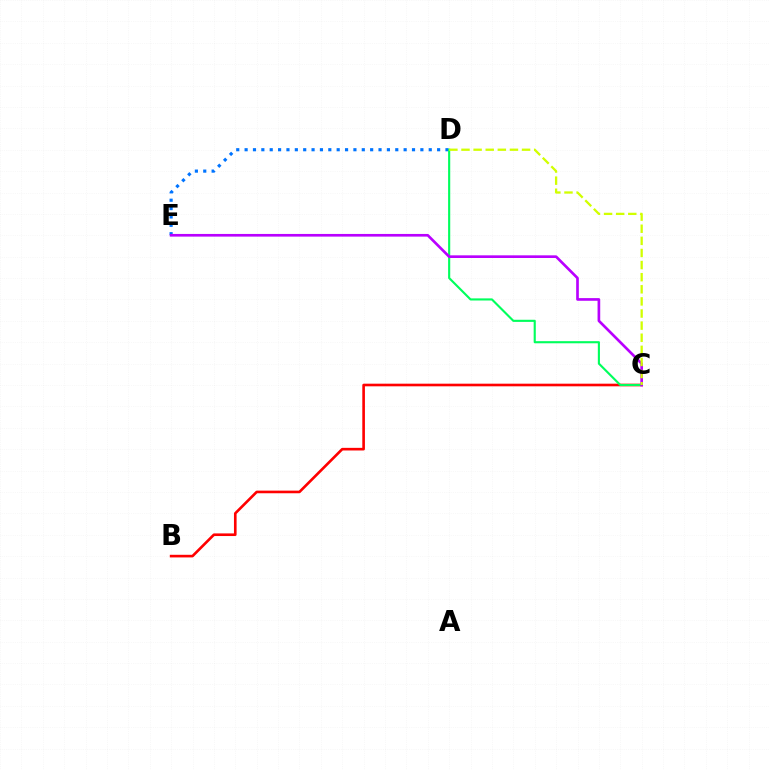{('D', 'E'): [{'color': '#0074ff', 'line_style': 'dotted', 'thickness': 2.27}], ('B', 'C'): [{'color': '#ff0000', 'line_style': 'solid', 'thickness': 1.89}], ('C', 'D'): [{'color': '#00ff5c', 'line_style': 'solid', 'thickness': 1.53}, {'color': '#d1ff00', 'line_style': 'dashed', 'thickness': 1.65}], ('C', 'E'): [{'color': '#b900ff', 'line_style': 'solid', 'thickness': 1.92}]}